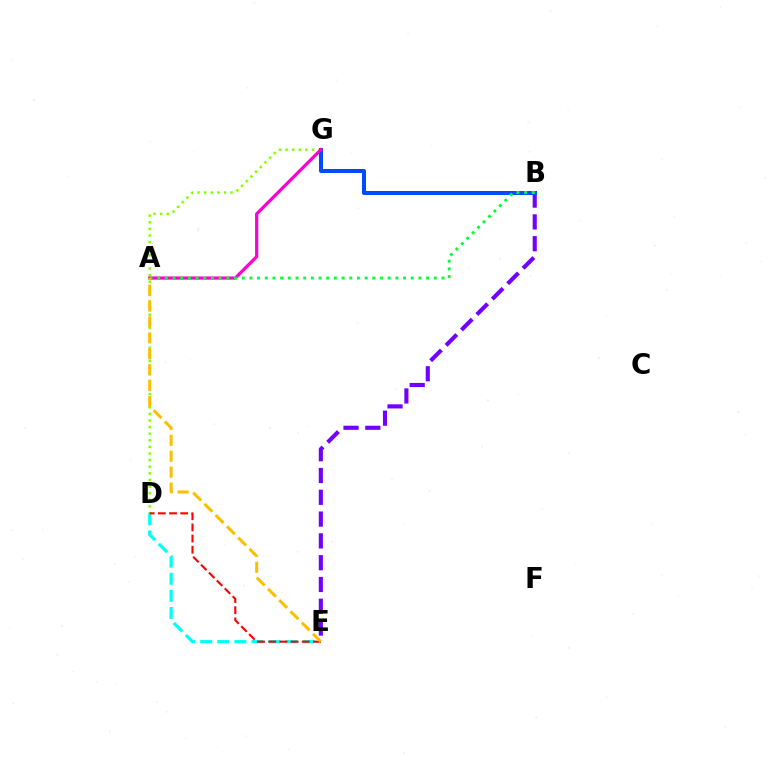{('D', 'G'): [{'color': '#84ff00', 'line_style': 'dotted', 'thickness': 1.8}], ('B', 'E'): [{'color': '#7200ff', 'line_style': 'dashed', 'thickness': 2.96}], ('D', 'E'): [{'color': '#00fff6', 'line_style': 'dashed', 'thickness': 2.32}, {'color': '#ff0000', 'line_style': 'dashed', 'thickness': 1.52}], ('B', 'G'): [{'color': '#004bff', 'line_style': 'solid', 'thickness': 2.88}], ('A', 'G'): [{'color': '#ff00cf', 'line_style': 'solid', 'thickness': 2.31}], ('A', 'B'): [{'color': '#00ff39', 'line_style': 'dotted', 'thickness': 2.09}], ('A', 'E'): [{'color': '#ffbd00', 'line_style': 'dashed', 'thickness': 2.16}]}